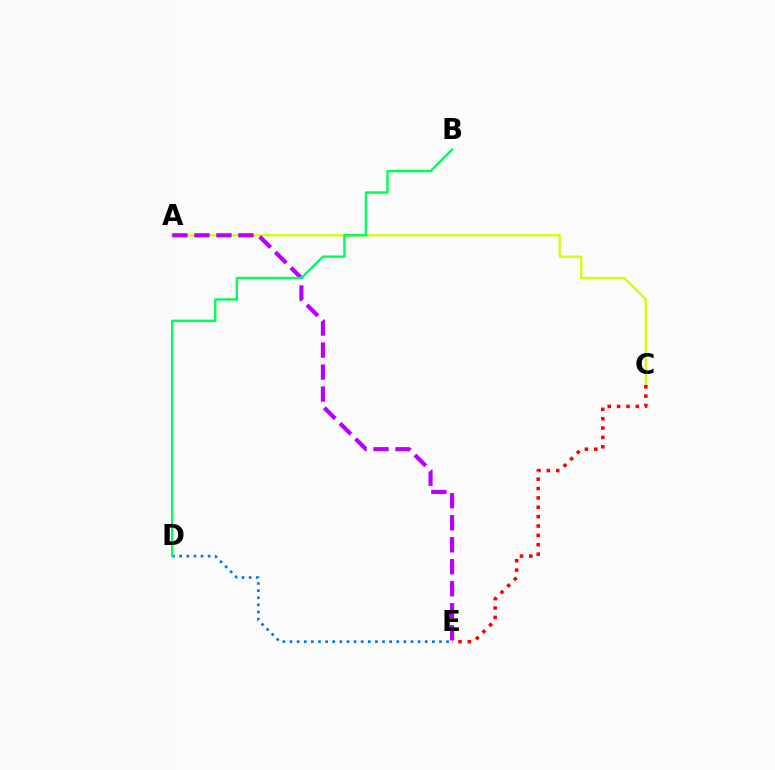{('A', 'C'): [{'color': '#d1ff00', 'line_style': 'solid', 'thickness': 1.65}], ('A', 'E'): [{'color': '#b900ff', 'line_style': 'dashed', 'thickness': 2.99}], ('D', 'E'): [{'color': '#0074ff', 'line_style': 'dotted', 'thickness': 1.93}], ('C', 'E'): [{'color': '#ff0000', 'line_style': 'dotted', 'thickness': 2.55}], ('B', 'D'): [{'color': '#00ff5c', 'line_style': 'solid', 'thickness': 1.74}]}